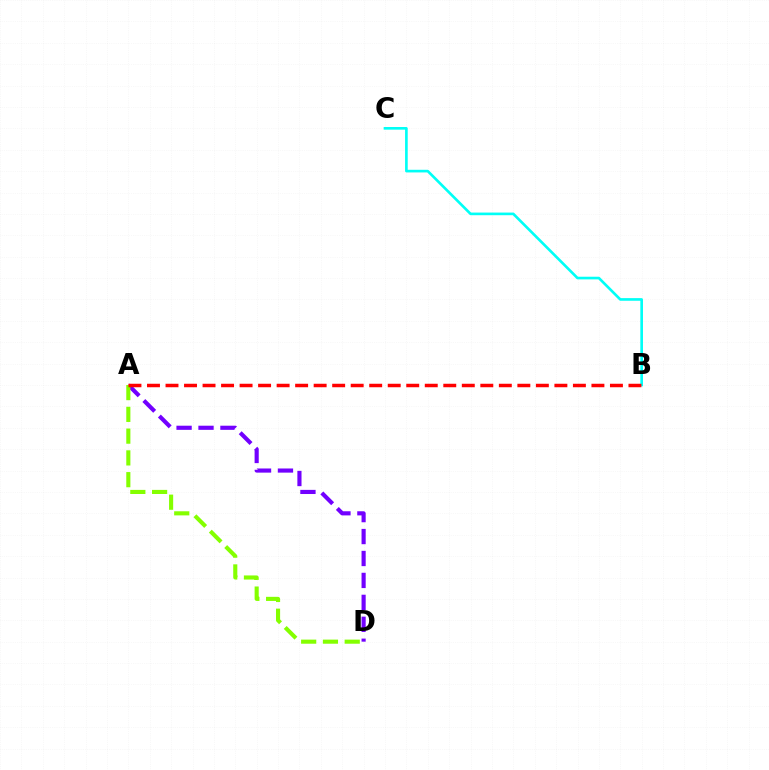{('A', 'D'): [{'color': '#7200ff', 'line_style': 'dashed', 'thickness': 2.98}, {'color': '#84ff00', 'line_style': 'dashed', 'thickness': 2.96}], ('B', 'C'): [{'color': '#00fff6', 'line_style': 'solid', 'thickness': 1.91}], ('A', 'B'): [{'color': '#ff0000', 'line_style': 'dashed', 'thickness': 2.52}]}